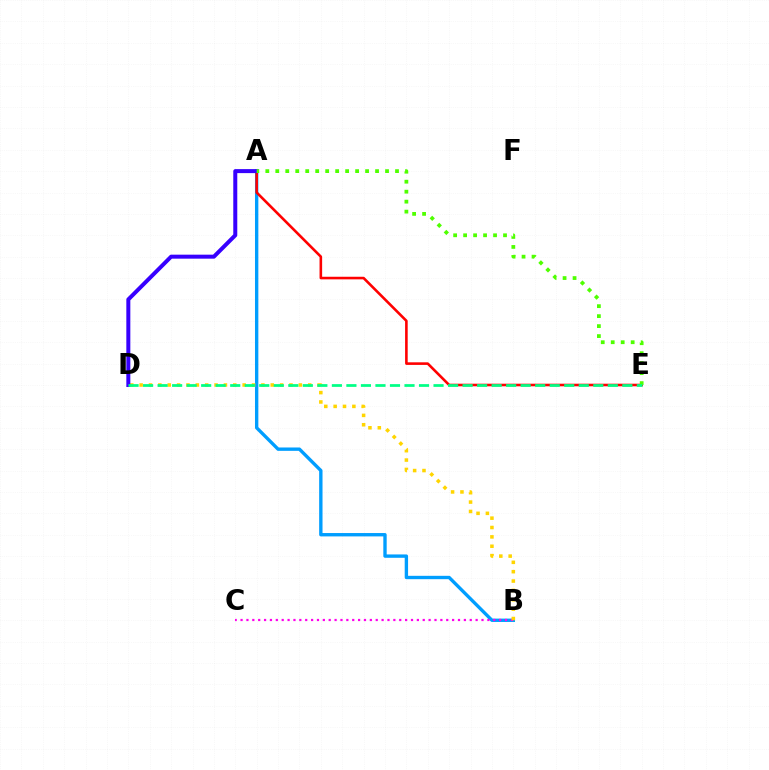{('A', 'B'): [{'color': '#009eff', 'line_style': 'solid', 'thickness': 2.42}], ('B', 'C'): [{'color': '#ff00ed', 'line_style': 'dotted', 'thickness': 1.6}], ('B', 'D'): [{'color': '#ffd500', 'line_style': 'dotted', 'thickness': 2.54}], ('A', 'E'): [{'color': '#ff0000', 'line_style': 'solid', 'thickness': 1.87}, {'color': '#4fff00', 'line_style': 'dotted', 'thickness': 2.71}], ('A', 'D'): [{'color': '#3700ff', 'line_style': 'solid', 'thickness': 2.88}], ('D', 'E'): [{'color': '#00ff86', 'line_style': 'dashed', 'thickness': 1.97}]}